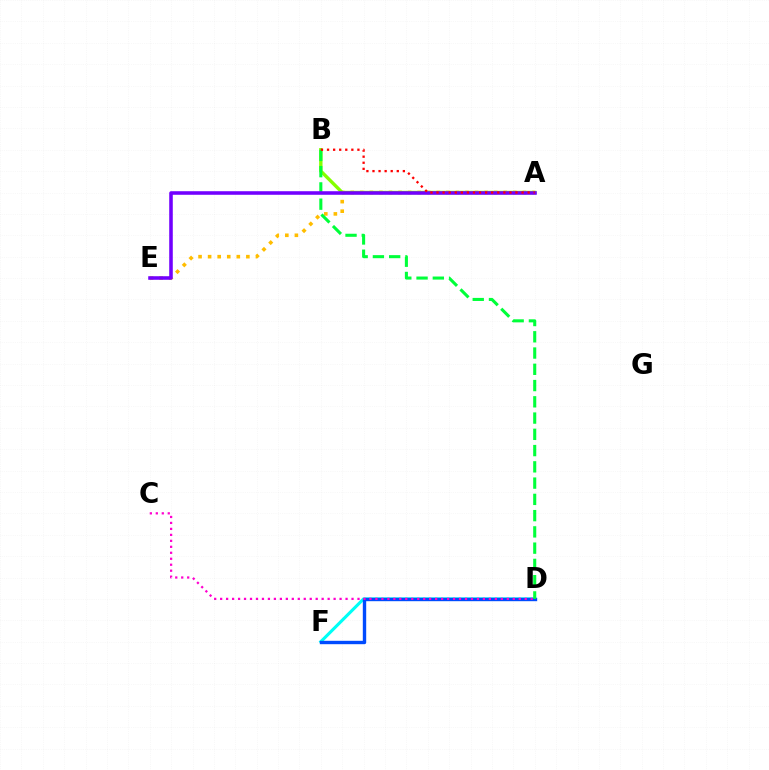{('A', 'E'): [{'color': '#ffbd00', 'line_style': 'dotted', 'thickness': 2.6}, {'color': '#7200ff', 'line_style': 'solid', 'thickness': 2.57}], ('D', 'F'): [{'color': '#00fff6', 'line_style': 'solid', 'thickness': 2.24}, {'color': '#004bff', 'line_style': 'solid', 'thickness': 2.43}], ('A', 'B'): [{'color': '#84ff00', 'line_style': 'solid', 'thickness': 2.43}, {'color': '#ff0000', 'line_style': 'dotted', 'thickness': 1.65}], ('B', 'D'): [{'color': '#00ff39', 'line_style': 'dashed', 'thickness': 2.21}], ('C', 'D'): [{'color': '#ff00cf', 'line_style': 'dotted', 'thickness': 1.62}]}